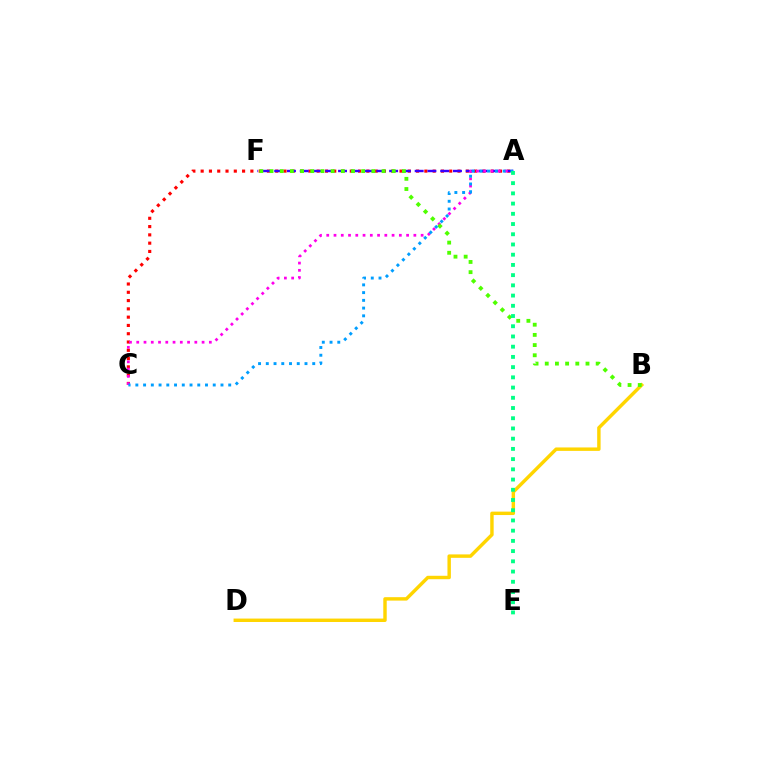{('A', 'C'): [{'color': '#ff0000', 'line_style': 'dotted', 'thickness': 2.25}, {'color': '#ff00ed', 'line_style': 'dotted', 'thickness': 1.97}, {'color': '#009eff', 'line_style': 'dotted', 'thickness': 2.1}], ('B', 'D'): [{'color': '#ffd500', 'line_style': 'solid', 'thickness': 2.47}], ('A', 'F'): [{'color': '#3700ff', 'line_style': 'dashed', 'thickness': 1.73}], ('B', 'F'): [{'color': '#4fff00', 'line_style': 'dotted', 'thickness': 2.77}], ('A', 'E'): [{'color': '#00ff86', 'line_style': 'dotted', 'thickness': 2.78}]}